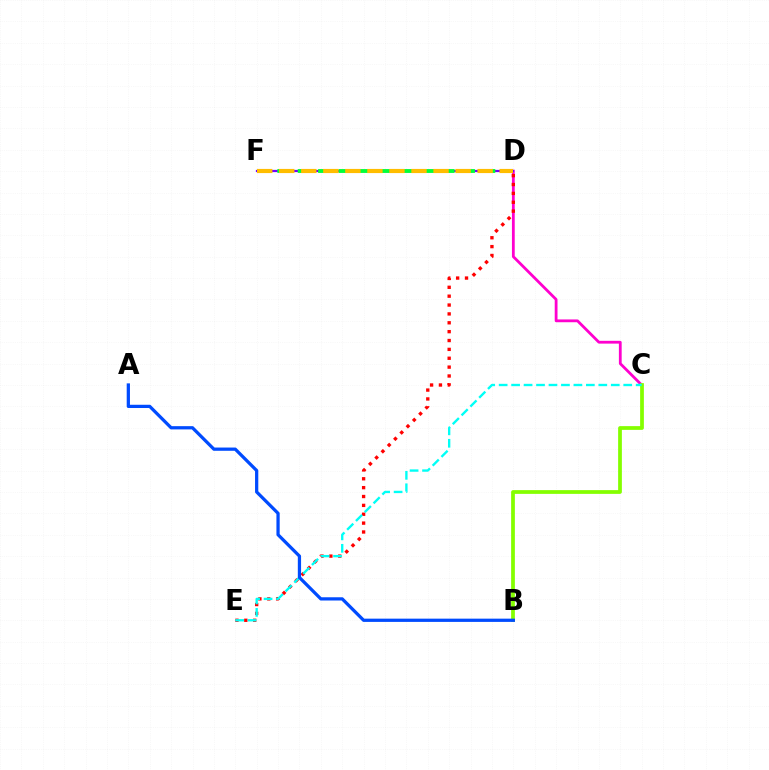{('C', 'D'): [{'color': '#ff00cf', 'line_style': 'solid', 'thickness': 2.01}], ('D', 'F'): [{'color': '#7200ff', 'line_style': 'solid', 'thickness': 1.61}, {'color': '#00ff39', 'line_style': 'dashed', 'thickness': 2.77}, {'color': '#ffbd00', 'line_style': 'dashed', 'thickness': 2.99}], ('B', 'C'): [{'color': '#84ff00', 'line_style': 'solid', 'thickness': 2.7}], ('D', 'E'): [{'color': '#ff0000', 'line_style': 'dotted', 'thickness': 2.41}], ('C', 'E'): [{'color': '#00fff6', 'line_style': 'dashed', 'thickness': 1.69}], ('A', 'B'): [{'color': '#004bff', 'line_style': 'solid', 'thickness': 2.34}]}